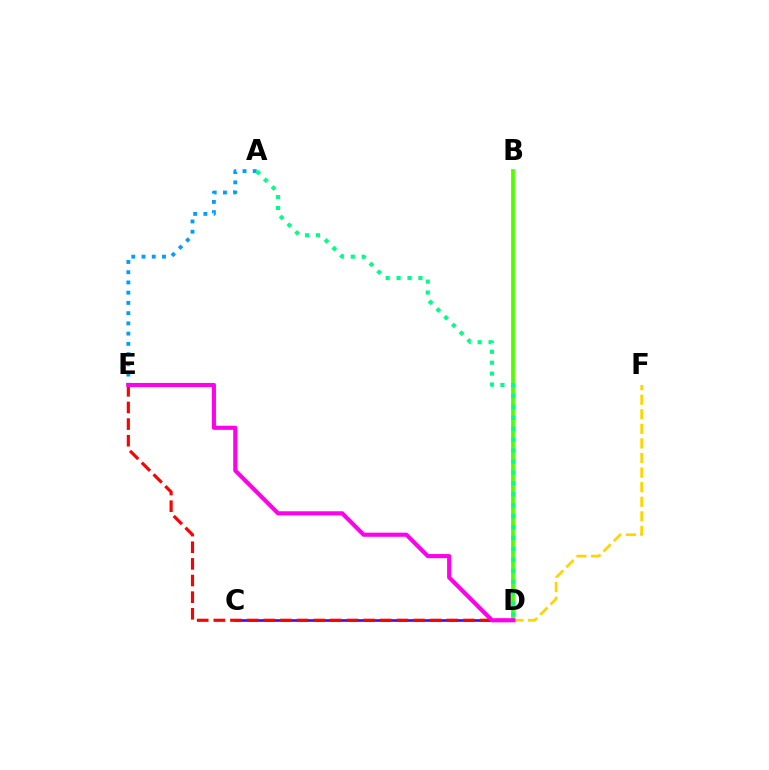{('A', 'E'): [{'color': '#009eff', 'line_style': 'dotted', 'thickness': 2.78}], ('C', 'D'): [{'color': '#3700ff', 'line_style': 'solid', 'thickness': 1.84}], ('B', 'D'): [{'color': '#4fff00', 'line_style': 'solid', 'thickness': 2.71}], ('D', 'E'): [{'color': '#ff0000', 'line_style': 'dashed', 'thickness': 2.26}, {'color': '#ff00ed', 'line_style': 'solid', 'thickness': 2.97}], ('A', 'D'): [{'color': '#00ff86', 'line_style': 'dotted', 'thickness': 2.97}], ('D', 'F'): [{'color': '#ffd500', 'line_style': 'dashed', 'thickness': 1.98}]}